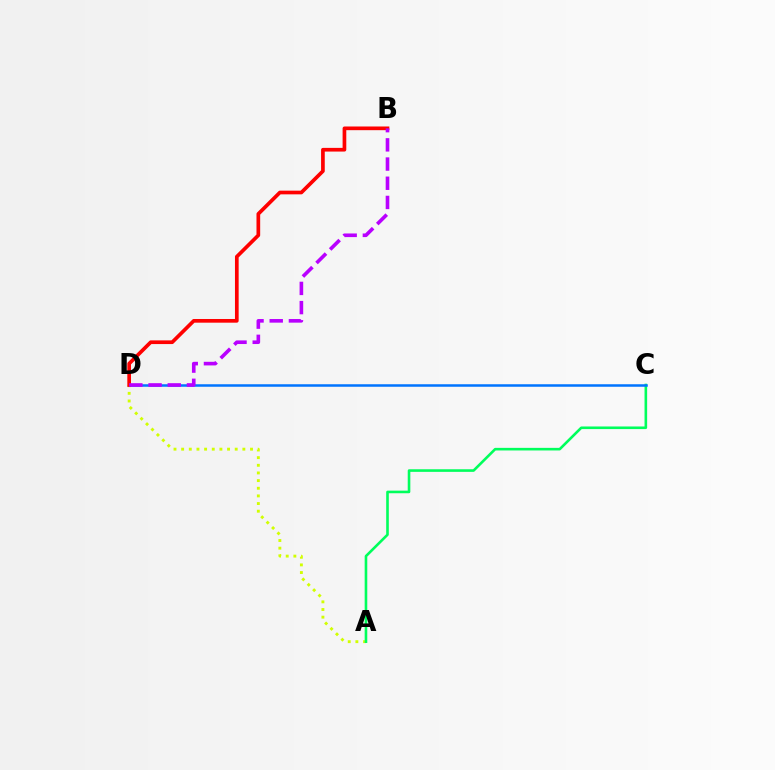{('A', 'D'): [{'color': '#d1ff00', 'line_style': 'dotted', 'thickness': 2.08}], ('A', 'C'): [{'color': '#00ff5c', 'line_style': 'solid', 'thickness': 1.88}], ('C', 'D'): [{'color': '#0074ff', 'line_style': 'solid', 'thickness': 1.81}], ('B', 'D'): [{'color': '#ff0000', 'line_style': 'solid', 'thickness': 2.65}, {'color': '#b900ff', 'line_style': 'dashed', 'thickness': 2.61}]}